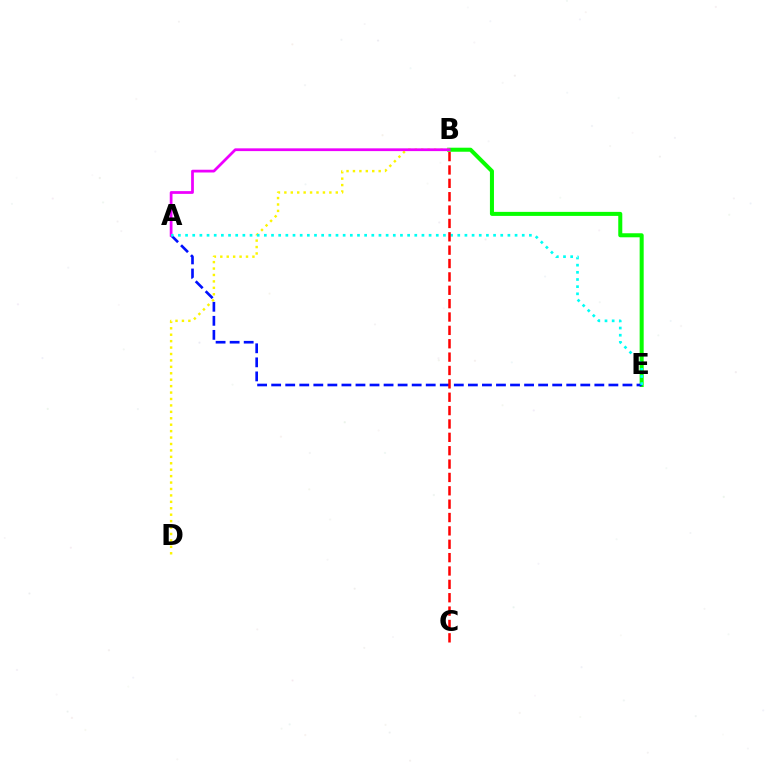{('B', 'E'): [{'color': '#08ff00', 'line_style': 'solid', 'thickness': 2.9}], ('A', 'E'): [{'color': '#0010ff', 'line_style': 'dashed', 'thickness': 1.91}, {'color': '#00fff6', 'line_style': 'dotted', 'thickness': 1.95}], ('B', 'D'): [{'color': '#fcf500', 'line_style': 'dotted', 'thickness': 1.75}], ('A', 'B'): [{'color': '#ee00ff', 'line_style': 'solid', 'thickness': 1.98}], ('B', 'C'): [{'color': '#ff0000', 'line_style': 'dashed', 'thickness': 1.82}]}